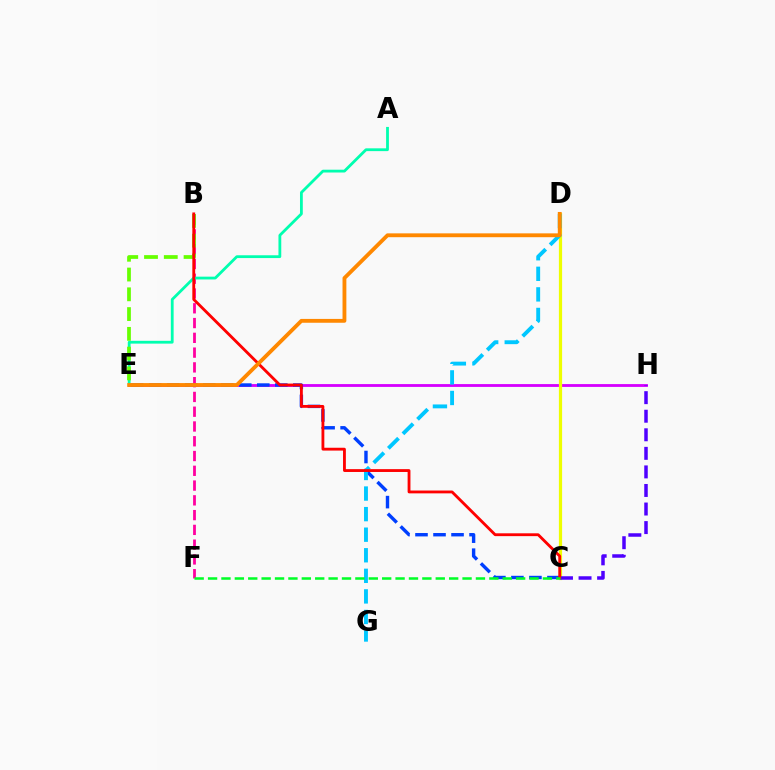{('B', 'F'): [{'color': '#ff00a0', 'line_style': 'dashed', 'thickness': 2.01}], ('E', 'H'): [{'color': '#d600ff', 'line_style': 'solid', 'thickness': 2.04}], ('C', 'D'): [{'color': '#eeff00', 'line_style': 'solid', 'thickness': 2.31}], ('C', 'H'): [{'color': '#4f00ff', 'line_style': 'dashed', 'thickness': 2.52}], ('C', 'E'): [{'color': '#003fff', 'line_style': 'dashed', 'thickness': 2.45}], ('A', 'E'): [{'color': '#00ffaf', 'line_style': 'solid', 'thickness': 2.01}], ('D', 'G'): [{'color': '#00c7ff', 'line_style': 'dashed', 'thickness': 2.79}], ('B', 'E'): [{'color': '#66ff00', 'line_style': 'dashed', 'thickness': 2.69}], ('B', 'C'): [{'color': '#ff0000', 'line_style': 'solid', 'thickness': 2.04}], ('D', 'E'): [{'color': '#ff8800', 'line_style': 'solid', 'thickness': 2.77}], ('C', 'F'): [{'color': '#00ff27', 'line_style': 'dashed', 'thickness': 1.82}]}